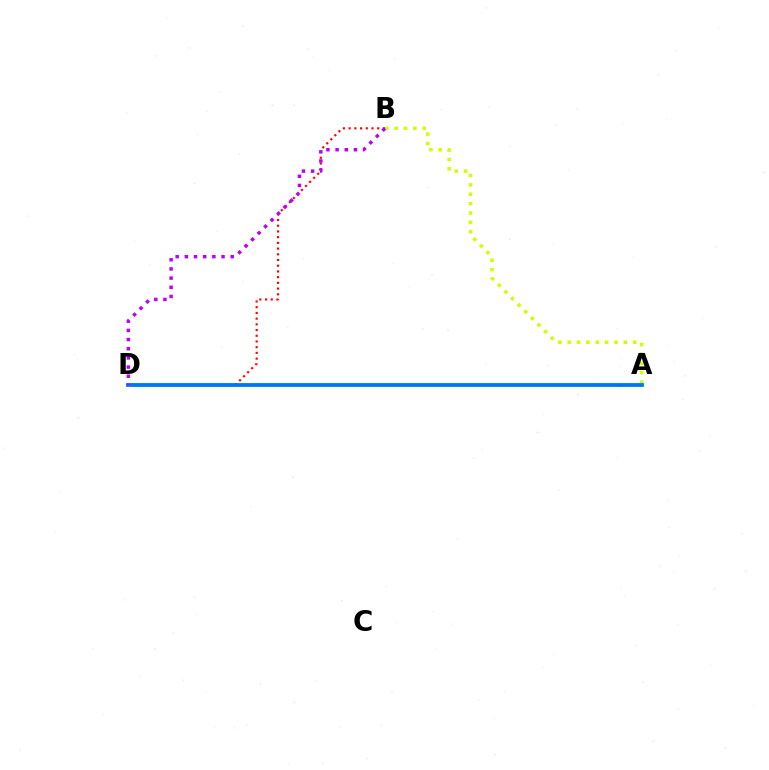{('A', 'B'): [{'color': '#d1ff00', 'line_style': 'dotted', 'thickness': 2.54}], ('A', 'D'): [{'color': '#00ff5c', 'line_style': 'solid', 'thickness': 2.68}, {'color': '#0074ff', 'line_style': 'solid', 'thickness': 2.59}], ('B', 'D'): [{'color': '#ff0000', 'line_style': 'dotted', 'thickness': 1.55}, {'color': '#b900ff', 'line_style': 'dotted', 'thickness': 2.49}]}